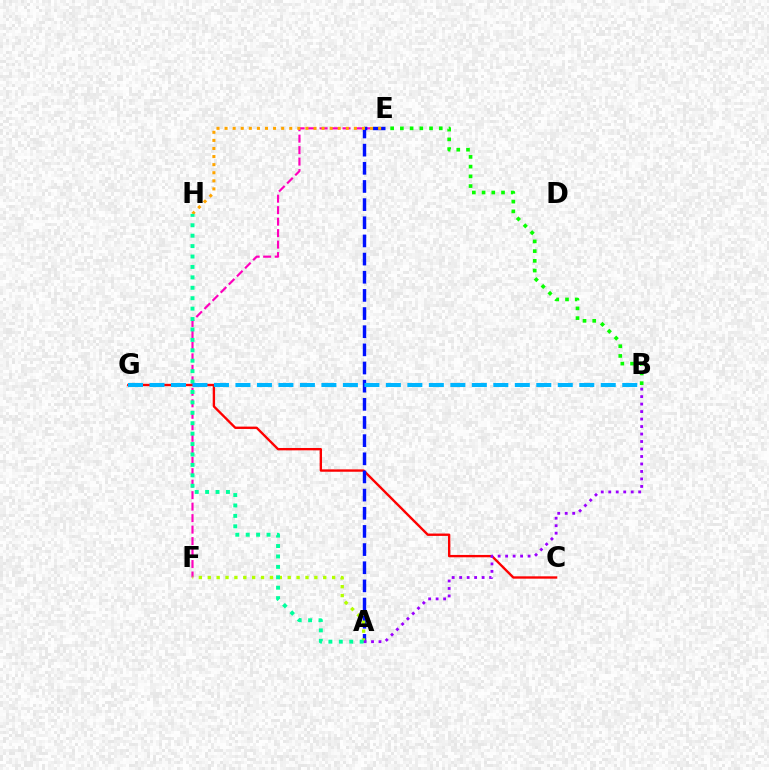{('B', 'E'): [{'color': '#08ff00', 'line_style': 'dotted', 'thickness': 2.64}], ('C', 'G'): [{'color': '#ff0000', 'line_style': 'solid', 'thickness': 1.7}], ('E', 'F'): [{'color': '#ff00bd', 'line_style': 'dashed', 'thickness': 1.56}], ('A', 'E'): [{'color': '#0010ff', 'line_style': 'dashed', 'thickness': 2.47}], ('A', 'F'): [{'color': '#b3ff00', 'line_style': 'dotted', 'thickness': 2.41}], ('A', 'B'): [{'color': '#9b00ff', 'line_style': 'dotted', 'thickness': 2.03}], ('E', 'H'): [{'color': '#ffa500', 'line_style': 'dotted', 'thickness': 2.2}], ('A', 'H'): [{'color': '#00ff9d', 'line_style': 'dotted', 'thickness': 2.83}], ('B', 'G'): [{'color': '#00b5ff', 'line_style': 'dashed', 'thickness': 2.92}]}